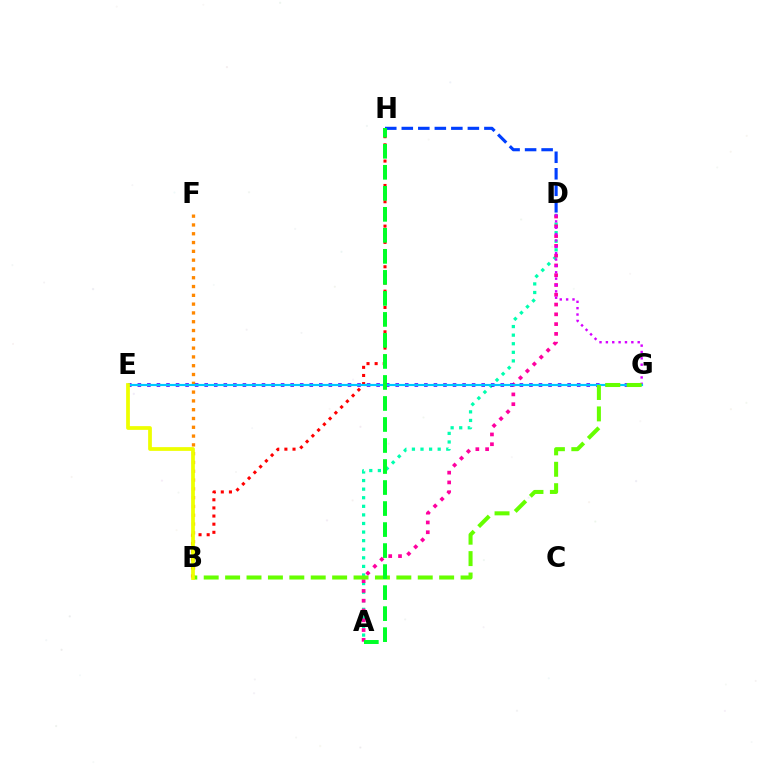{('A', 'D'): [{'color': '#00ffaf', 'line_style': 'dotted', 'thickness': 2.33}, {'color': '#ff00a0', 'line_style': 'dotted', 'thickness': 2.66}], ('B', 'F'): [{'color': '#ff8800', 'line_style': 'dotted', 'thickness': 2.39}], ('E', 'G'): [{'color': '#4f00ff', 'line_style': 'dotted', 'thickness': 2.59}, {'color': '#00c7ff', 'line_style': 'solid', 'thickness': 1.55}], ('D', 'H'): [{'color': '#003fff', 'line_style': 'dashed', 'thickness': 2.24}], ('D', 'G'): [{'color': '#d600ff', 'line_style': 'dotted', 'thickness': 1.73}], ('B', 'H'): [{'color': '#ff0000', 'line_style': 'dotted', 'thickness': 2.21}], ('B', 'G'): [{'color': '#66ff00', 'line_style': 'dashed', 'thickness': 2.91}], ('B', 'E'): [{'color': '#eeff00', 'line_style': 'solid', 'thickness': 2.7}], ('A', 'H'): [{'color': '#00ff27', 'line_style': 'dashed', 'thickness': 2.85}]}